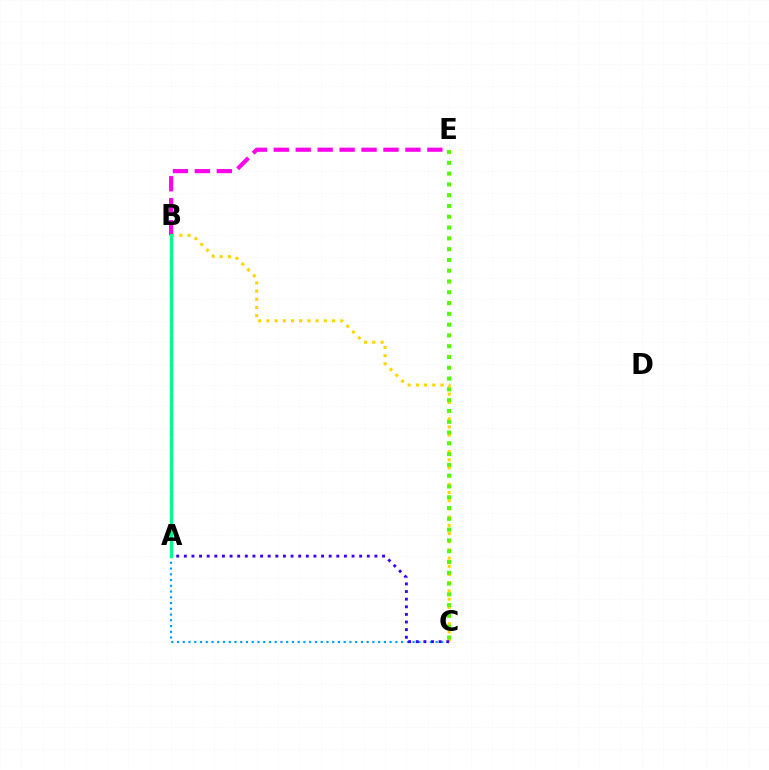{('B', 'C'): [{'color': '#ffd500', 'line_style': 'dotted', 'thickness': 2.23}], ('A', 'C'): [{'color': '#009eff', 'line_style': 'dotted', 'thickness': 1.56}, {'color': '#3700ff', 'line_style': 'dotted', 'thickness': 2.07}], ('B', 'E'): [{'color': '#ff00ed', 'line_style': 'dashed', 'thickness': 2.98}], ('C', 'E'): [{'color': '#4fff00', 'line_style': 'dotted', 'thickness': 2.93}], ('A', 'B'): [{'color': '#ff0000', 'line_style': 'dashed', 'thickness': 1.54}, {'color': '#00ff86', 'line_style': 'solid', 'thickness': 2.25}]}